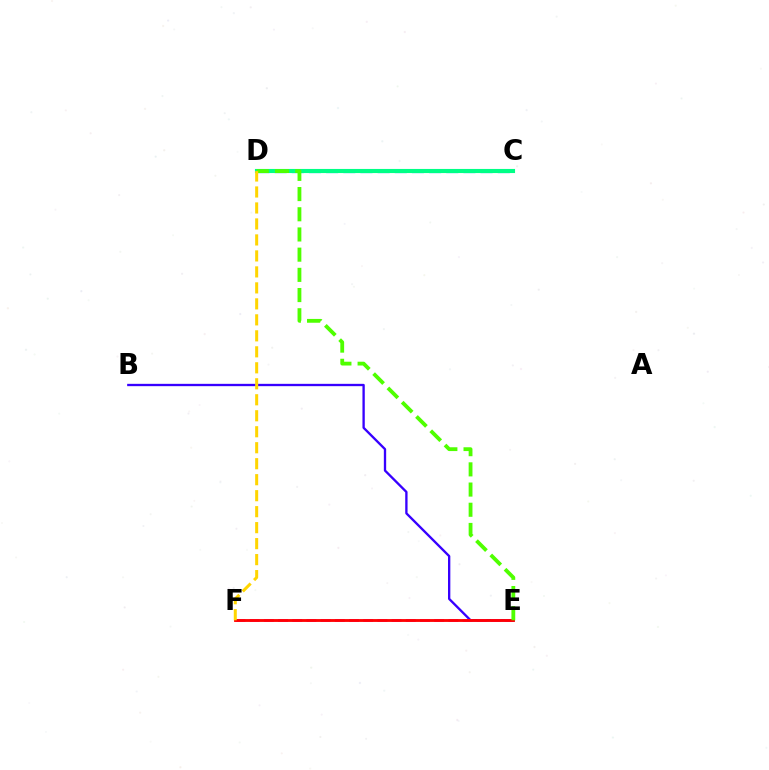{('B', 'E'): [{'color': '#3700ff', 'line_style': 'solid', 'thickness': 1.68}], ('E', 'F'): [{'color': '#ff00ed', 'line_style': 'dashed', 'thickness': 1.93}, {'color': '#ff0000', 'line_style': 'solid', 'thickness': 2.04}], ('C', 'D'): [{'color': '#009eff', 'line_style': 'dashed', 'thickness': 2.33}, {'color': '#00ff86', 'line_style': 'solid', 'thickness': 2.96}], ('D', 'E'): [{'color': '#4fff00', 'line_style': 'dashed', 'thickness': 2.74}], ('D', 'F'): [{'color': '#ffd500', 'line_style': 'dashed', 'thickness': 2.17}]}